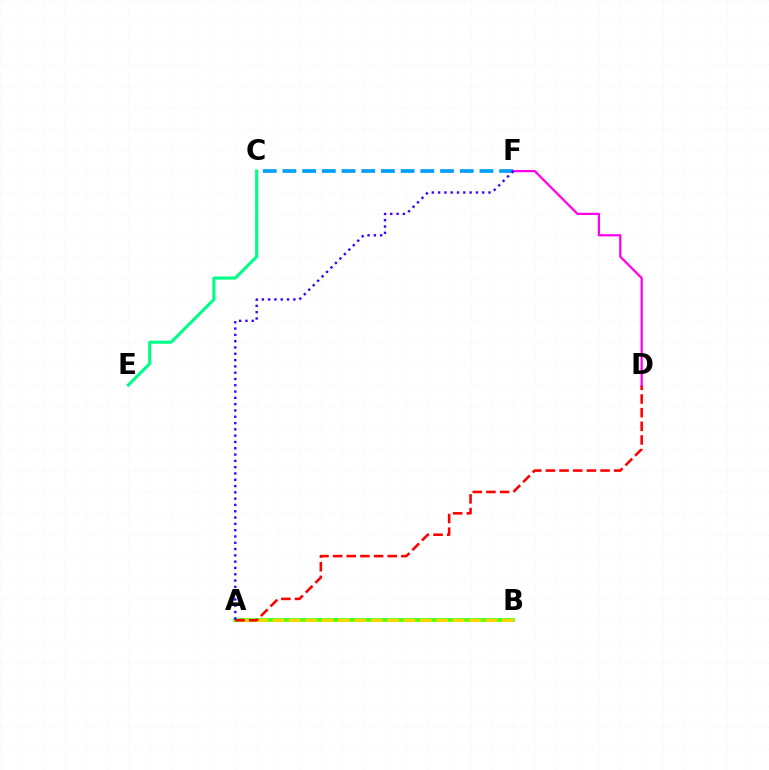{('C', 'F'): [{'color': '#009eff', 'line_style': 'dashed', 'thickness': 2.68}], ('A', 'B'): [{'color': '#4fff00', 'line_style': 'solid', 'thickness': 2.64}, {'color': '#ffd500', 'line_style': 'dashed', 'thickness': 2.23}], ('A', 'D'): [{'color': '#ff0000', 'line_style': 'dashed', 'thickness': 1.86}], ('D', 'F'): [{'color': '#ff00ed', 'line_style': 'solid', 'thickness': 1.62}], ('C', 'E'): [{'color': '#00ff86', 'line_style': 'solid', 'thickness': 2.24}], ('A', 'F'): [{'color': '#3700ff', 'line_style': 'dotted', 'thickness': 1.71}]}